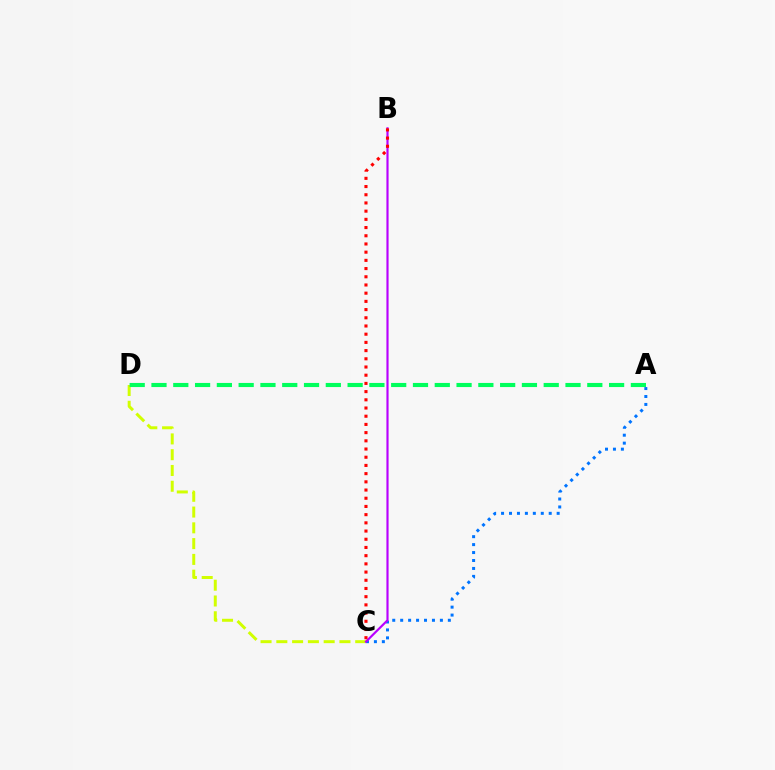{('A', 'C'): [{'color': '#0074ff', 'line_style': 'dotted', 'thickness': 2.16}], ('C', 'D'): [{'color': '#d1ff00', 'line_style': 'dashed', 'thickness': 2.14}], ('B', 'C'): [{'color': '#b900ff', 'line_style': 'solid', 'thickness': 1.56}, {'color': '#ff0000', 'line_style': 'dotted', 'thickness': 2.23}], ('A', 'D'): [{'color': '#00ff5c', 'line_style': 'dashed', 'thickness': 2.96}]}